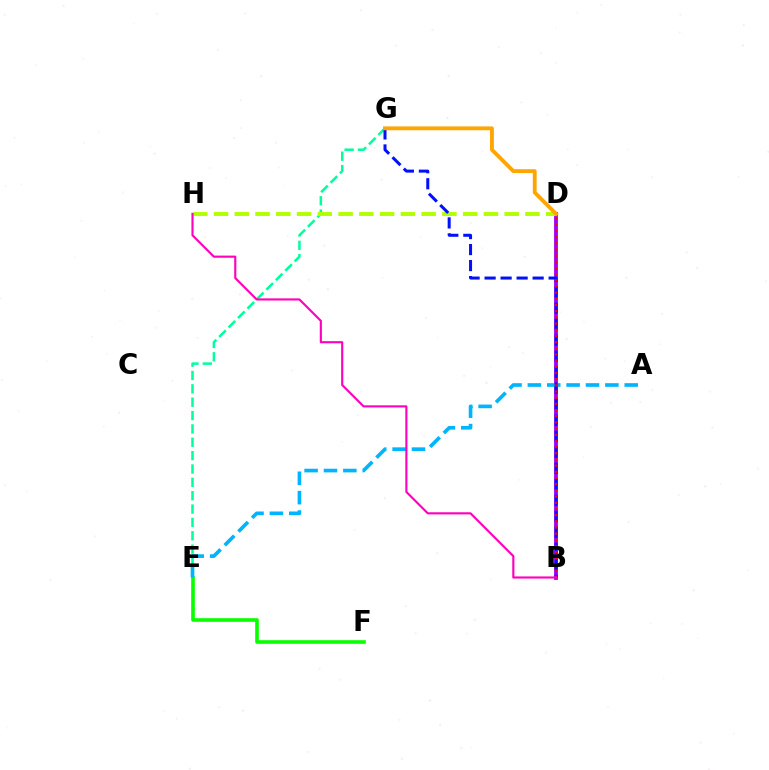{('B', 'D'): [{'color': '#9b00ff', 'line_style': 'solid', 'thickness': 2.74}, {'color': '#ff0000', 'line_style': 'dotted', 'thickness': 1.68}], ('E', 'G'): [{'color': '#00ff9d', 'line_style': 'dashed', 'thickness': 1.81}], ('E', 'F'): [{'color': '#08ff00', 'line_style': 'solid', 'thickness': 2.61}], ('A', 'E'): [{'color': '#00b5ff', 'line_style': 'dashed', 'thickness': 2.63}], ('D', 'H'): [{'color': '#b3ff00', 'line_style': 'dashed', 'thickness': 2.82}], ('B', 'G'): [{'color': '#0010ff', 'line_style': 'dashed', 'thickness': 2.18}], ('D', 'G'): [{'color': '#ffa500', 'line_style': 'solid', 'thickness': 2.77}], ('B', 'H'): [{'color': '#ff00bd', 'line_style': 'solid', 'thickness': 1.54}]}